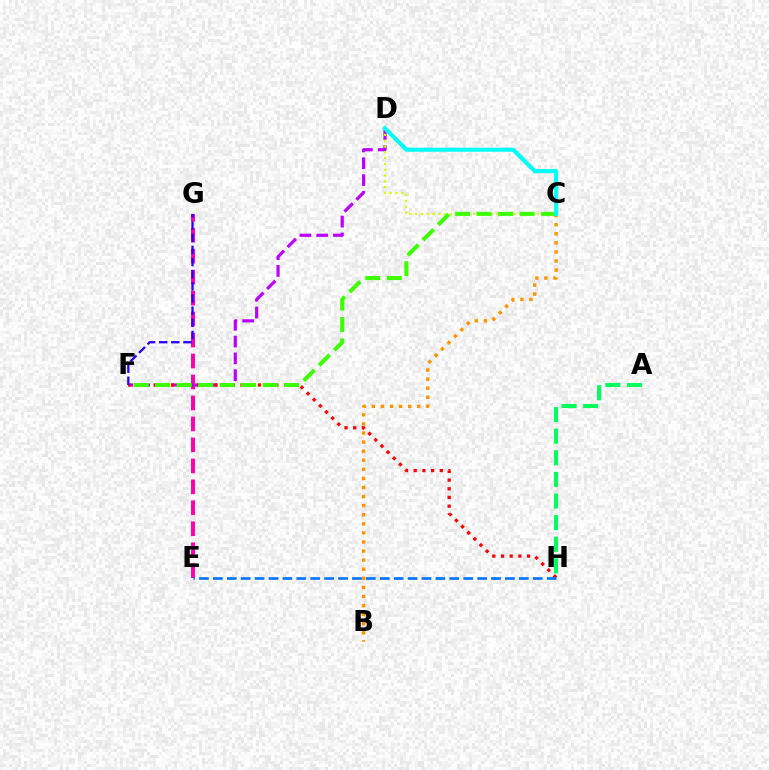{('E', 'G'): [{'color': '#ff00ac', 'line_style': 'dashed', 'thickness': 2.85}], ('D', 'F'): [{'color': '#b900ff', 'line_style': 'dashed', 'thickness': 2.28}], ('C', 'D'): [{'color': '#d1ff00', 'line_style': 'dotted', 'thickness': 1.58}, {'color': '#00fff6', 'line_style': 'solid', 'thickness': 2.96}], ('B', 'C'): [{'color': '#ff9400', 'line_style': 'dotted', 'thickness': 2.47}], ('F', 'H'): [{'color': '#ff0000', 'line_style': 'dotted', 'thickness': 2.36}], ('A', 'H'): [{'color': '#00ff5c', 'line_style': 'dashed', 'thickness': 2.94}], ('C', 'F'): [{'color': '#3dff00', 'line_style': 'dashed', 'thickness': 2.92}], ('E', 'H'): [{'color': '#0074ff', 'line_style': 'dashed', 'thickness': 1.89}], ('F', 'G'): [{'color': '#2500ff', 'line_style': 'dashed', 'thickness': 1.65}]}